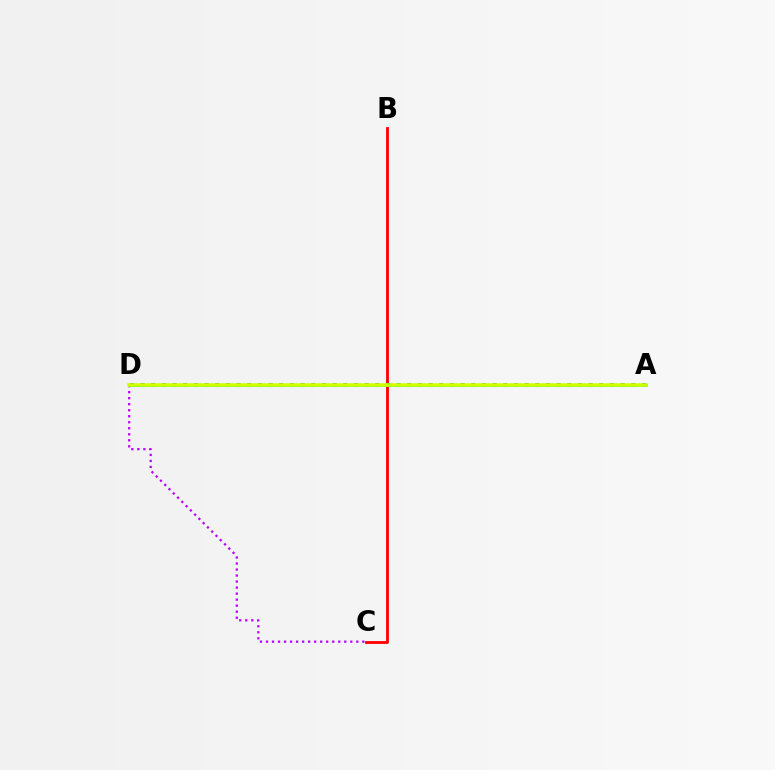{('B', 'C'): [{'color': '#ff0000', 'line_style': 'solid', 'thickness': 2.03}], ('C', 'D'): [{'color': '#b900ff', 'line_style': 'dotted', 'thickness': 1.64}], ('A', 'D'): [{'color': '#0074ff', 'line_style': 'dotted', 'thickness': 2.9}, {'color': '#00ff5c', 'line_style': 'solid', 'thickness': 1.91}, {'color': '#d1ff00', 'line_style': 'solid', 'thickness': 2.57}]}